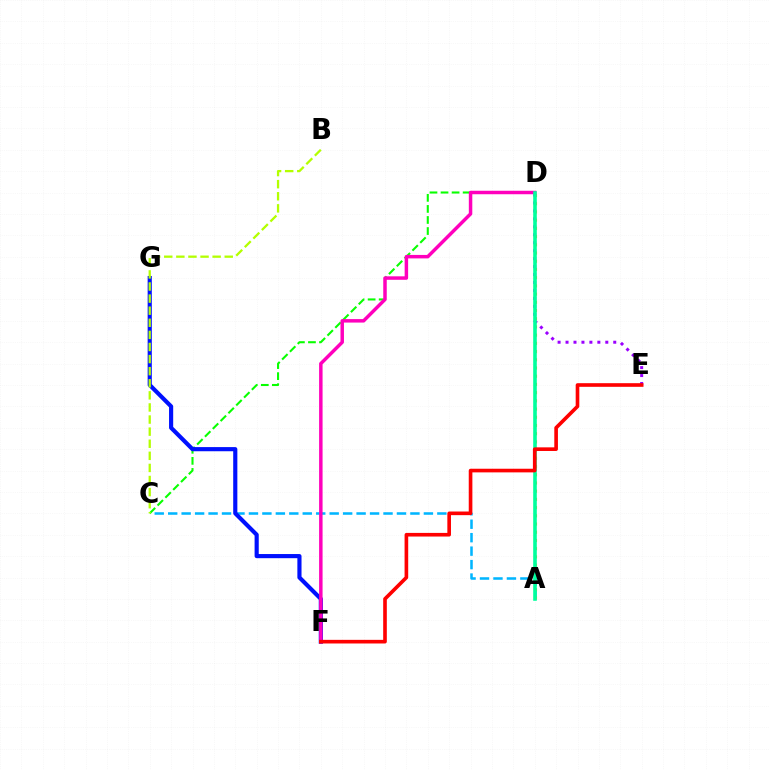{('A', 'C'): [{'color': '#00b5ff', 'line_style': 'dashed', 'thickness': 1.83}], ('C', 'D'): [{'color': '#08ff00', 'line_style': 'dashed', 'thickness': 1.5}], ('D', 'E'): [{'color': '#9b00ff', 'line_style': 'dotted', 'thickness': 2.16}], ('A', 'D'): [{'color': '#ffa500', 'line_style': 'dotted', 'thickness': 2.23}, {'color': '#00ff9d', 'line_style': 'solid', 'thickness': 2.59}], ('F', 'G'): [{'color': '#0010ff', 'line_style': 'solid', 'thickness': 2.99}], ('D', 'F'): [{'color': '#ff00bd', 'line_style': 'solid', 'thickness': 2.5}], ('B', 'C'): [{'color': '#b3ff00', 'line_style': 'dashed', 'thickness': 1.64}], ('E', 'F'): [{'color': '#ff0000', 'line_style': 'solid', 'thickness': 2.62}]}